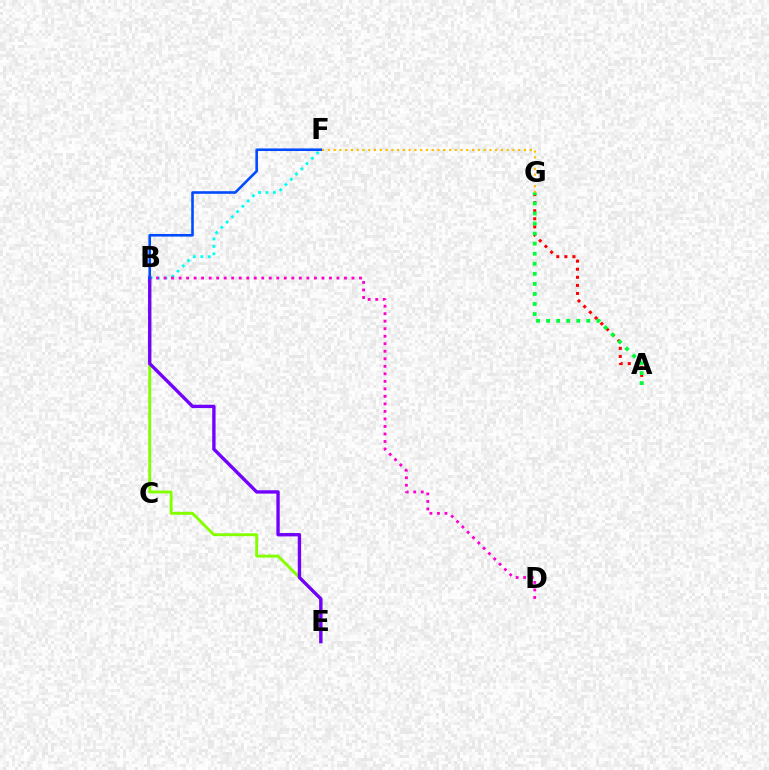{('A', 'G'): [{'color': '#ff0000', 'line_style': 'dotted', 'thickness': 2.19}, {'color': '#00ff39', 'line_style': 'dotted', 'thickness': 2.73}], ('F', 'G'): [{'color': '#ffbd00', 'line_style': 'dotted', 'thickness': 1.57}], ('B', 'E'): [{'color': '#84ff00', 'line_style': 'solid', 'thickness': 2.08}, {'color': '#7200ff', 'line_style': 'solid', 'thickness': 2.41}], ('B', 'F'): [{'color': '#00fff6', 'line_style': 'dotted', 'thickness': 2.02}, {'color': '#004bff', 'line_style': 'solid', 'thickness': 1.87}], ('B', 'D'): [{'color': '#ff00cf', 'line_style': 'dotted', 'thickness': 2.04}]}